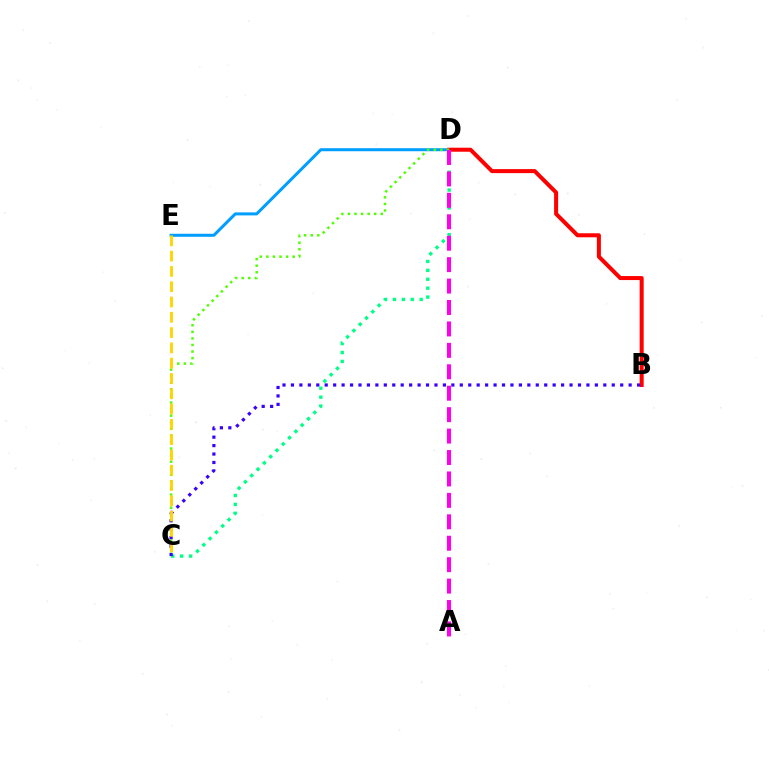{('C', 'D'): [{'color': '#00ff86', 'line_style': 'dotted', 'thickness': 2.42}, {'color': '#4fff00', 'line_style': 'dotted', 'thickness': 1.79}], ('D', 'E'): [{'color': '#009eff', 'line_style': 'solid', 'thickness': 2.17}], ('B', 'D'): [{'color': '#ff0000', 'line_style': 'solid', 'thickness': 2.89}], ('B', 'C'): [{'color': '#3700ff', 'line_style': 'dotted', 'thickness': 2.29}], ('A', 'D'): [{'color': '#ff00ed', 'line_style': 'dashed', 'thickness': 2.91}], ('C', 'E'): [{'color': '#ffd500', 'line_style': 'dashed', 'thickness': 2.08}]}